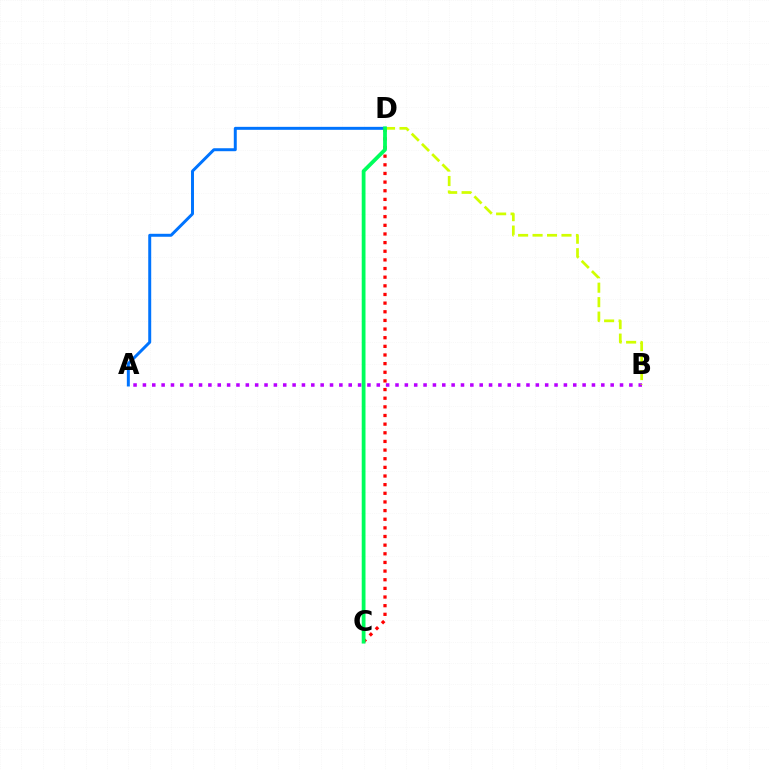{('A', 'D'): [{'color': '#0074ff', 'line_style': 'solid', 'thickness': 2.14}], ('A', 'B'): [{'color': '#b900ff', 'line_style': 'dotted', 'thickness': 2.54}], ('C', 'D'): [{'color': '#ff0000', 'line_style': 'dotted', 'thickness': 2.35}, {'color': '#00ff5c', 'line_style': 'solid', 'thickness': 2.72}], ('B', 'D'): [{'color': '#d1ff00', 'line_style': 'dashed', 'thickness': 1.96}]}